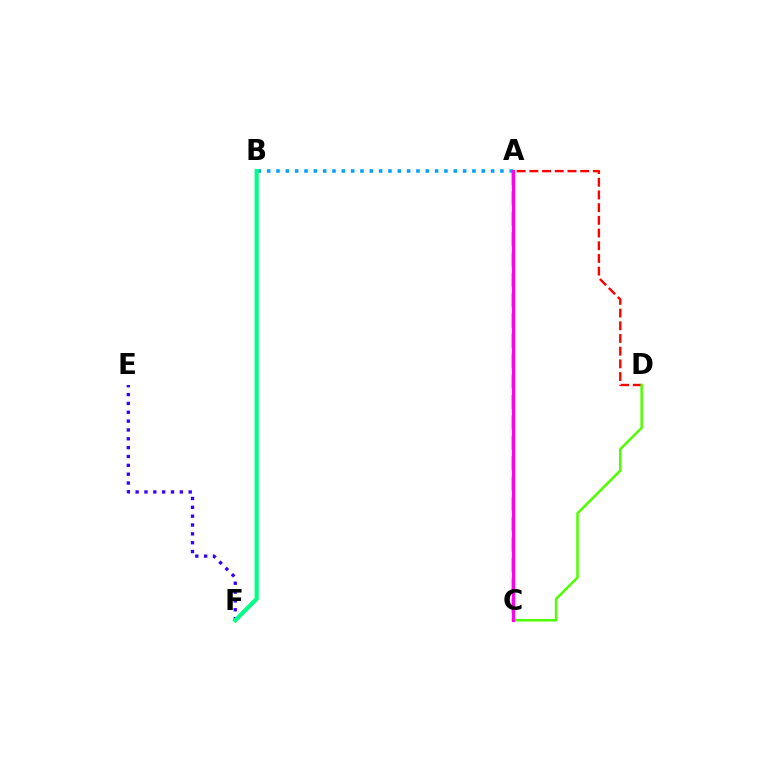{('A', 'D'): [{'color': '#ff0000', 'line_style': 'dashed', 'thickness': 1.72}], ('A', 'C'): [{'color': '#ffd500', 'line_style': 'dashed', 'thickness': 2.77}, {'color': '#ff00ed', 'line_style': 'solid', 'thickness': 2.33}], ('E', 'F'): [{'color': '#3700ff', 'line_style': 'dotted', 'thickness': 2.4}], ('A', 'B'): [{'color': '#009eff', 'line_style': 'dotted', 'thickness': 2.53}], ('C', 'D'): [{'color': '#4fff00', 'line_style': 'solid', 'thickness': 1.82}], ('B', 'F'): [{'color': '#00ff86', 'line_style': 'solid', 'thickness': 2.97}]}